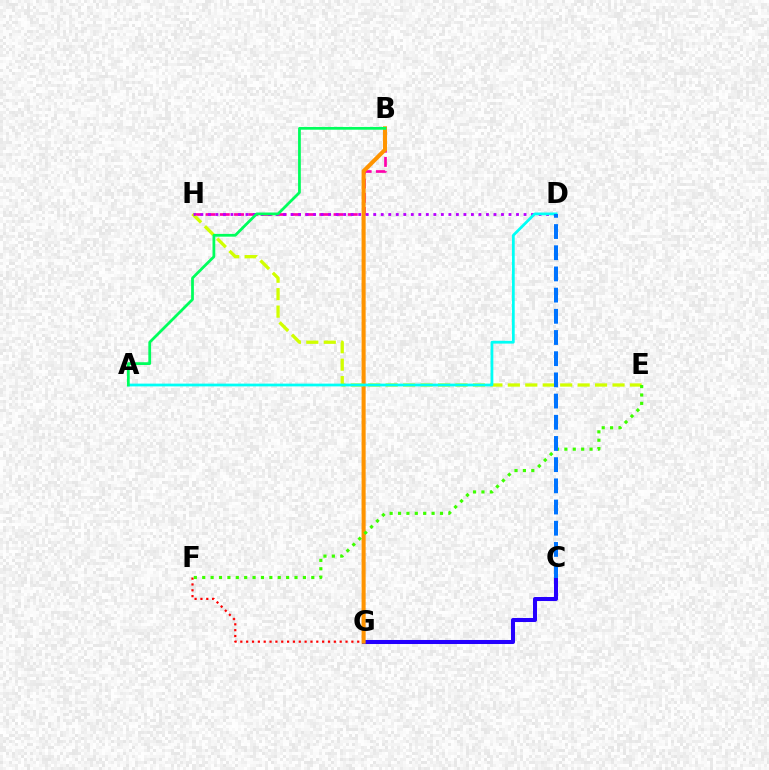{('F', 'G'): [{'color': '#ff0000', 'line_style': 'dotted', 'thickness': 1.59}], ('C', 'G'): [{'color': '#2500ff', 'line_style': 'solid', 'thickness': 2.91}], ('B', 'H'): [{'color': '#ff00ac', 'line_style': 'dashed', 'thickness': 1.93}], ('B', 'G'): [{'color': '#ff9400', 'line_style': 'solid', 'thickness': 2.93}], ('E', 'H'): [{'color': '#d1ff00', 'line_style': 'dashed', 'thickness': 2.37}], ('D', 'H'): [{'color': '#b900ff', 'line_style': 'dotted', 'thickness': 2.04}], ('E', 'F'): [{'color': '#3dff00', 'line_style': 'dotted', 'thickness': 2.28}], ('A', 'D'): [{'color': '#00fff6', 'line_style': 'solid', 'thickness': 1.98}], ('C', 'D'): [{'color': '#0074ff', 'line_style': 'dashed', 'thickness': 2.88}], ('A', 'B'): [{'color': '#00ff5c', 'line_style': 'solid', 'thickness': 1.99}]}